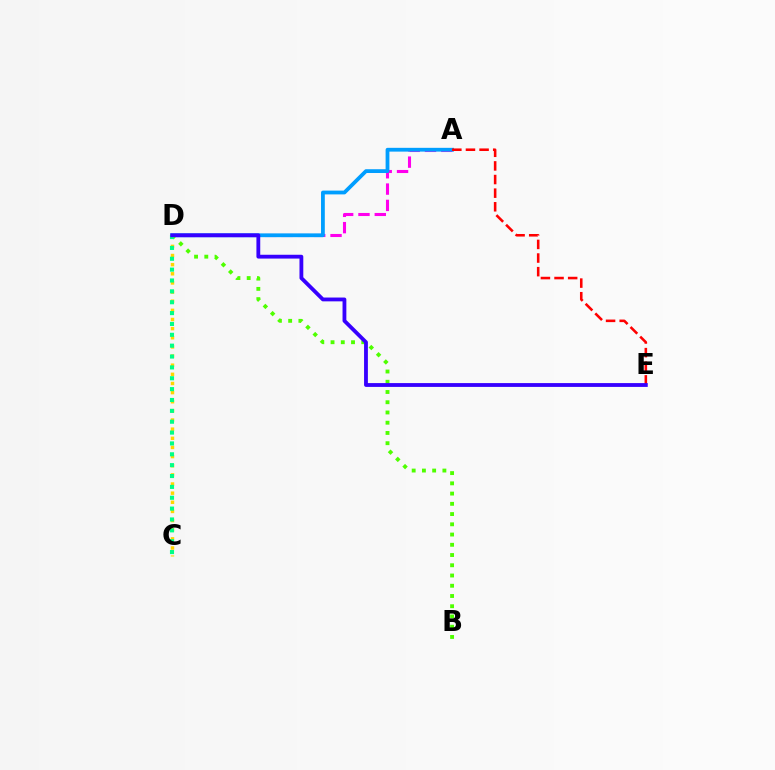{('A', 'D'): [{'color': '#ff00ed', 'line_style': 'dashed', 'thickness': 2.22}, {'color': '#009eff', 'line_style': 'solid', 'thickness': 2.73}], ('C', 'D'): [{'color': '#ffd500', 'line_style': 'dotted', 'thickness': 2.48}, {'color': '#00ff86', 'line_style': 'dotted', 'thickness': 2.95}], ('A', 'E'): [{'color': '#ff0000', 'line_style': 'dashed', 'thickness': 1.85}], ('B', 'D'): [{'color': '#4fff00', 'line_style': 'dotted', 'thickness': 2.78}], ('D', 'E'): [{'color': '#3700ff', 'line_style': 'solid', 'thickness': 2.75}]}